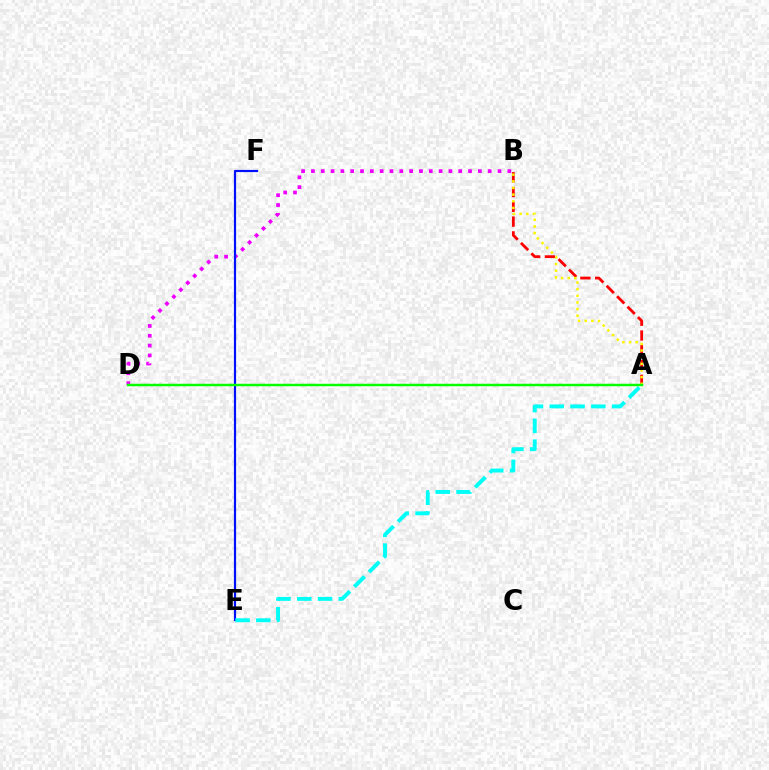{('A', 'B'): [{'color': '#ff0000', 'line_style': 'dashed', 'thickness': 2.01}, {'color': '#fcf500', 'line_style': 'dotted', 'thickness': 1.81}], ('B', 'D'): [{'color': '#ee00ff', 'line_style': 'dotted', 'thickness': 2.67}], ('E', 'F'): [{'color': '#0010ff', 'line_style': 'solid', 'thickness': 1.57}], ('A', 'E'): [{'color': '#00fff6', 'line_style': 'dashed', 'thickness': 2.82}], ('A', 'D'): [{'color': '#08ff00', 'line_style': 'solid', 'thickness': 1.77}]}